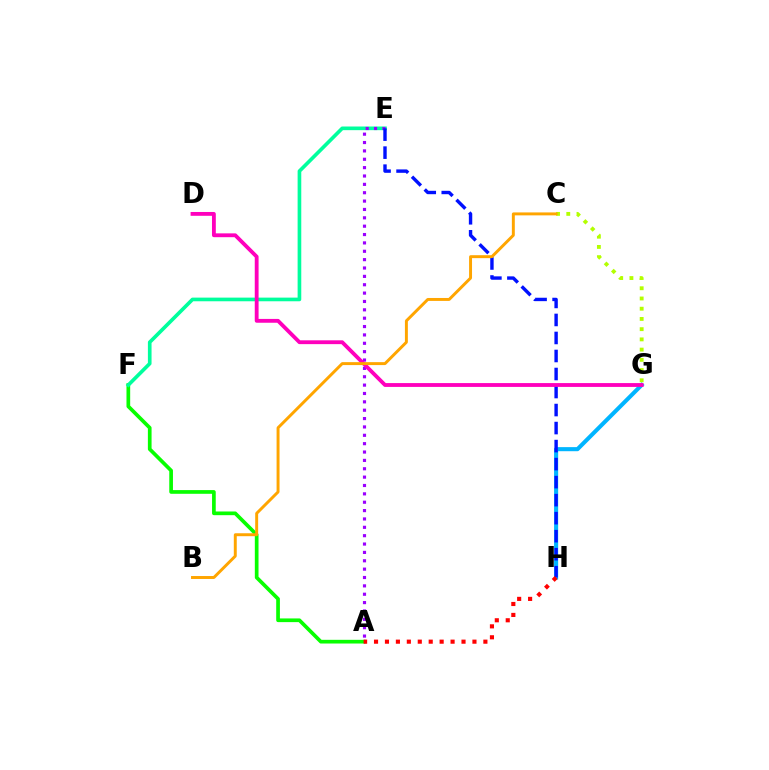{('A', 'F'): [{'color': '#08ff00', 'line_style': 'solid', 'thickness': 2.66}], ('E', 'F'): [{'color': '#00ff9d', 'line_style': 'solid', 'thickness': 2.63}], ('A', 'E'): [{'color': '#9b00ff', 'line_style': 'dotted', 'thickness': 2.27}], ('G', 'H'): [{'color': '#00b5ff', 'line_style': 'solid', 'thickness': 2.94}], ('C', 'G'): [{'color': '#b3ff00', 'line_style': 'dotted', 'thickness': 2.78}], ('E', 'H'): [{'color': '#0010ff', 'line_style': 'dashed', 'thickness': 2.45}], ('A', 'H'): [{'color': '#ff0000', 'line_style': 'dotted', 'thickness': 2.97}], ('D', 'G'): [{'color': '#ff00bd', 'line_style': 'solid', 'thickness': 2.76}], ('B', 'C'): [{'color': '#ffa500', 'line_style': 'solid', 'thickness': 2.12}]}